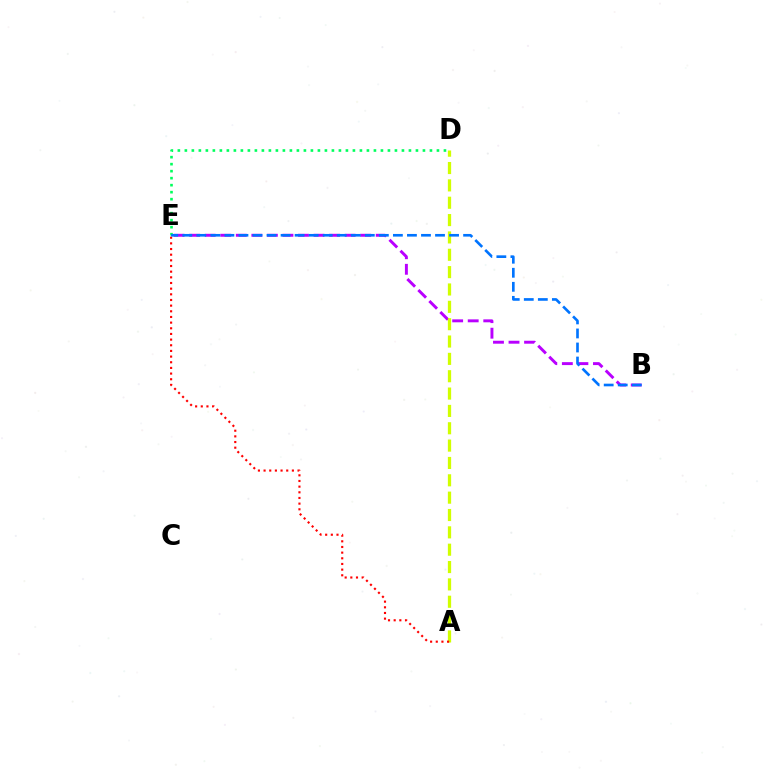{('B', 'E'): [{'color': '#b900ff', 'line_style': 'dashed', 'thickness': 2.11}, {'color': '#0074ff', 'line_style': 'dashed', 'thickness': 1.91}], ('D', 'E'): [{'color': '#00ff5c', 'line_style': 'dotted', 'thickness': 1.9}], ('A', 'D'): [{'color': '#d1ff00', 'line_style': 'dashed', 'thickness': 2.36}], ('A', 'E'): [{'color': '#ff0000', 'line_style': 'dotted', 'thickness': 1.54}]}